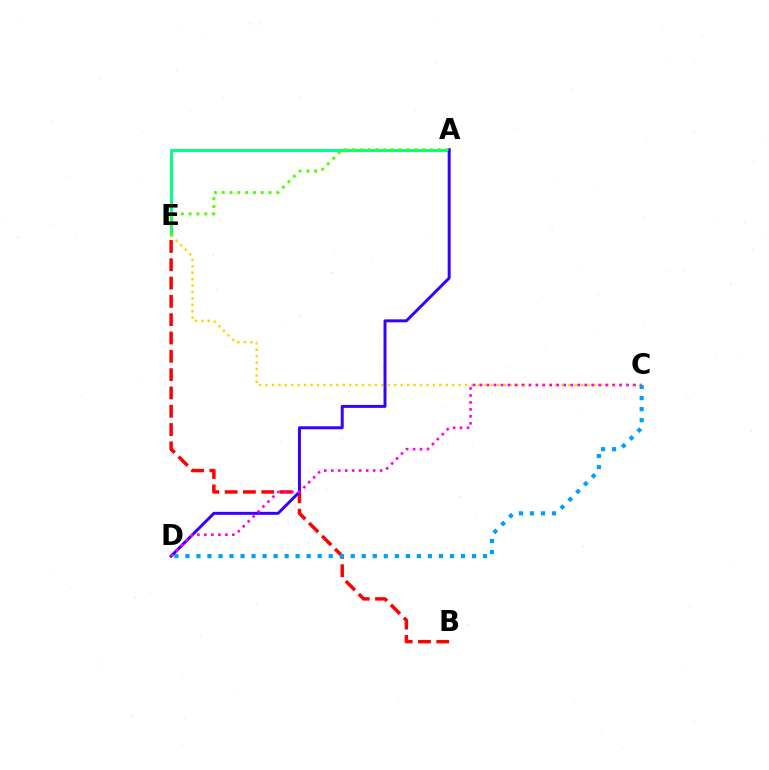{('B', 'E'): [{'color': '#ff0000', 'line_style': 'dashed', 'thickness': 2.49}], ('A', 'E'): [{'color': '#00ff86', 'line_style': 'solid', 'thickness': 2.14}, {'color': '#4fff00', 'line_style': 'dotted', 'thickness': 2.12}], ('C', 'E'): [{'color': '#ffd500', 'line_style': 'dotted', 'thickness': 1.75}], ('A', 'D'): [{'color': '#3700ff', 'line_style': 'solid', 'thickness': 2.14}], ('C', 'D'): [{'color': '#ff00ed', 'line_style': 'dotted', 'thickness': 1.9}, {'color': '#009eff', 'line_style': 'dotted', 'thickness': 2.99}]}